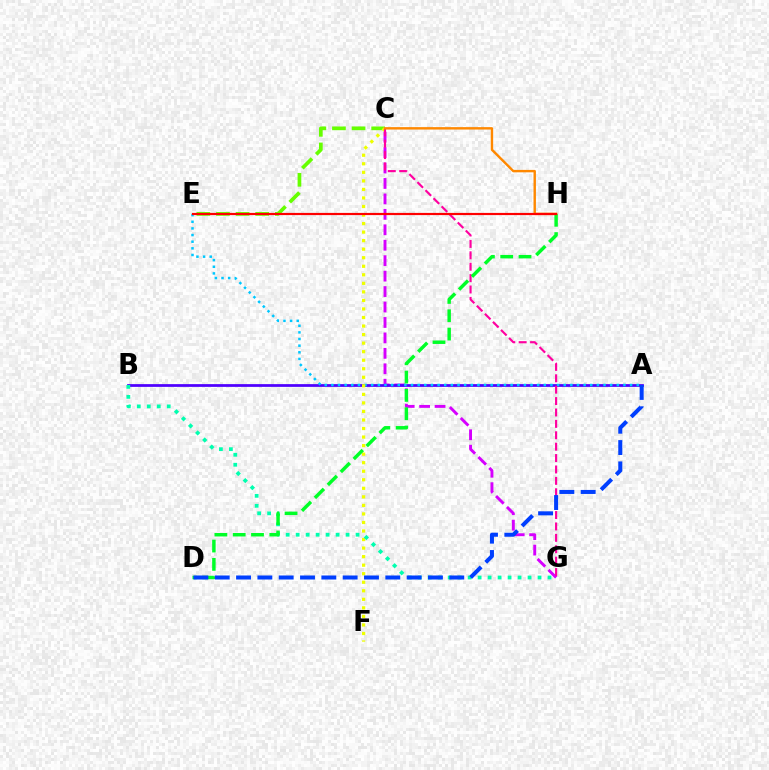{('C', 'G'): [{'color': '#d600ff', 'line_style': 'dashed', 'thickness': 2.1}, {'color': '#ff00a0', 'line_style': 'dashed', 'thickness': 1.55}], ('A', 'B'): [{'color': '#4f00ff', 'line_style': 'solid', 'thickness': 1.98}], ('A', 'E'): [{'color': '#00c7ff', 'line_style': 'dotted', 'thickness': 1.8}], ('C', 'E'): [{'color': '#66ff00', 'line_style': 'dashed', 'thickness': 2.66}], ('C', 'F'): [{'color': '#eeff00', 'line_style': 'dotted', 'thickness': 2.32}], ('B', 'G'): [{'color': '#00ffaf', 'line_style': 'dotted', 'thickness': 2.71}], ('D', 'H'): [{'color': '#00ff27', 'line_style': 'dashed', 'thickness': 2.49}], ('C', 'H'): [{'color': '#ff8800', 'line_style': 'solid', 'thickness': 1.74}], ('A', 'D'): [{'color': '#003fff', 'line_style': 'dashed', 'thickness': 2.9}], ('E', 'H'): [{'color': '#ff0000', 'line_style': 'solid', 'thickness': 1.58}]}